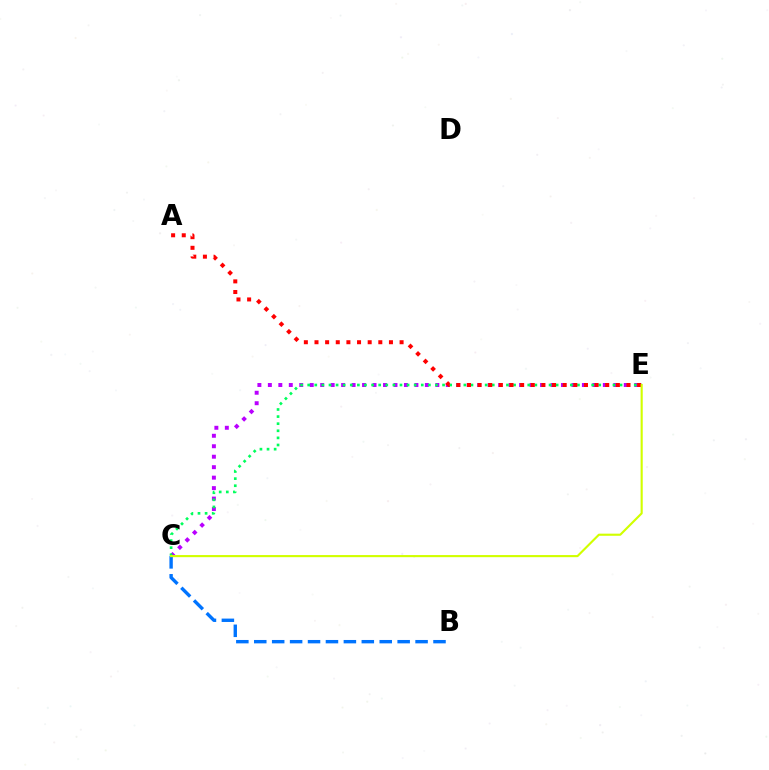{('C', 'E'): [{'color': '#b900ff', 'line_style': 'dotted', 'thickness': 2.84}, {'color': '#00ff5c', 'line_style': 'dotted', 'thickness': 1.93}, {'color': '#d1ff00', 'line_style': 'solid', 'thickness': 1.54}], ('B', 'C'): [{'color': '#0074ff', 'line_style': 'dashed', 'thickness': 2.43}], ('A', 'E'): [{'color': '#ff0000', 'line_style': 'dotted', 'thickness': 2.89}]}